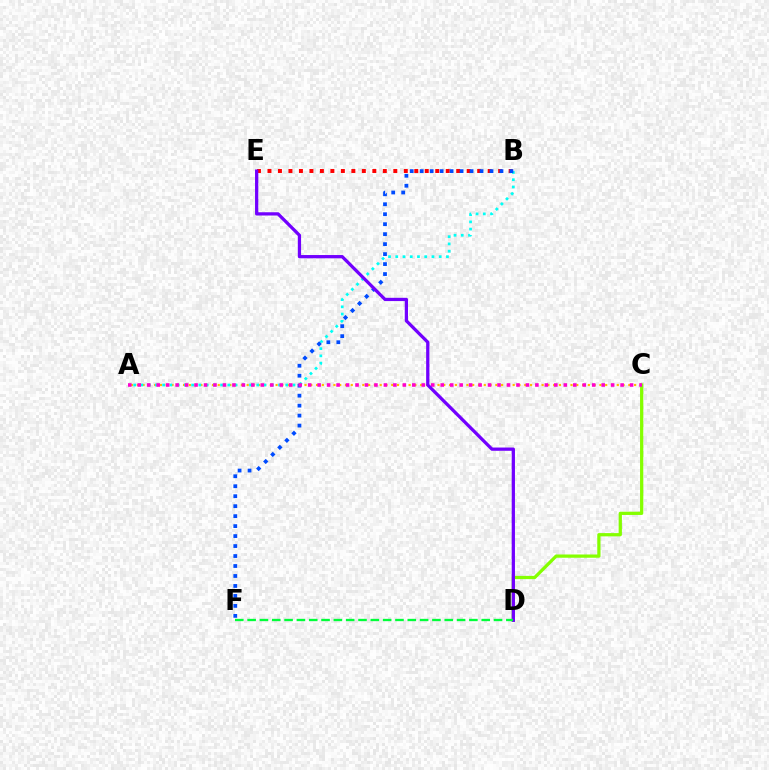{('A', 'C'): [{'color': '#ffbd00', 'line_style': 'dotted', 'thickness': 1.57}, {'color': '#ff00cf', 'line_style': 'dotted', 'thickness': 2.57}], ('C', 'D'): [{'color': '#84ff00', 'line_style': 'solid', 'thickness': 2.34}], ('B', 'E'): [{'color': '#ff0000', 'line_style': 'dotted', 'thickness': 2.85}], ('A', 'B'): [{'color': '#00fff6', 'line_style': 'dotted', 'thickness': 1.97}], ('B', 'F'): [{'color': '#004bff', 'line_style': 'dotted', 'thickness': 2.71}], ('D', 'E'): [{'color': '#7200ff', 'line_style': 'solid', 'thickness': 2.35}], ('D', 'F'): [{'color': '#00ff39', 'line_style': 'dashed', 'thickness': 1.67}]}